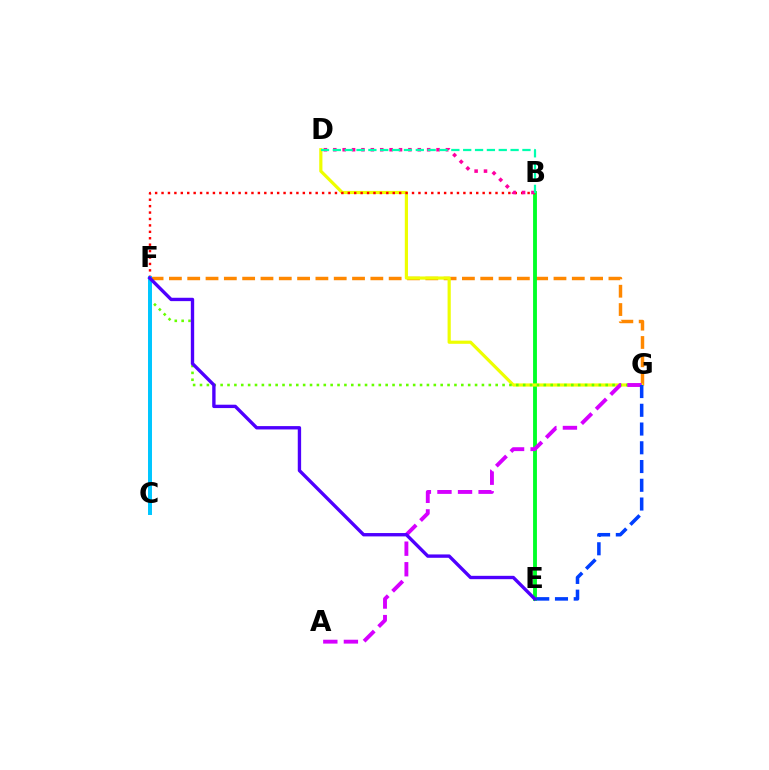{('F', 'G'): [{'color': '#ff8800', 'line_style': 'dashed', 'thickness': 2.49}, {'color': '#66ff00', 'line_style': 'dotted', 'thickness': 1.87}], ('B', 'E'): [{'color': '#00ff27', 'line_style': 'solid', 'thickness': 2.77}], ('D', 'G'): [{'color': '#eeff00', 'line_style': 'solid', 'thickness': 2.29}], ('B', 'F'): [{'color': '#ff0000', 'line_style': 'dotted', 'thickness': 1.74}], ('A', 'G'): [{'color': '#d600ff', 'line_style': 'dashed', 'thickness': 2.79}], ('B', 'D'): [{'color': '#ff00a0', 'line_style': 'dotted', 'thickness': 2.55}, {'color': '#00ffaf', 'line_style': 'dashed', 'thickness': 1.61}], ('E', 'G'): [{'color': '#003fff', 'line_style': 'dashed', 'thickness': 2.55}], ('C', 'F'): [{'color': '#00c7ff', 'line_style': 'solid', 'thickness': 2.86}], ('E', 'F'): [{'color': '#4f00ff', 'line_style': 'solid', 'thickness': 2.42}]}